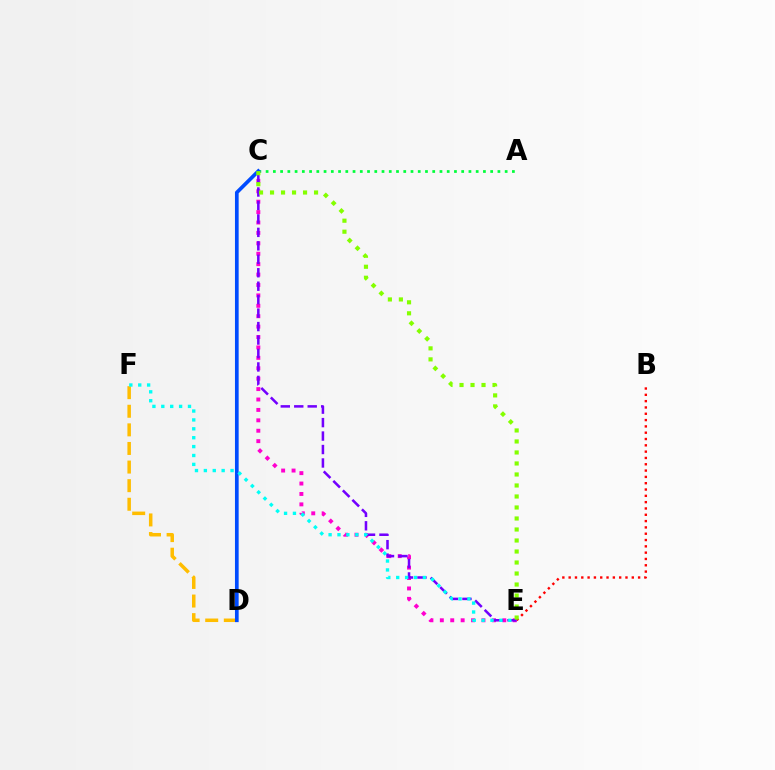{('B', 'E'): [{'color': '#ff0000', 'line_style': 'dotted', 'thickness': 1.72}], ('D', 'F'): [{'color': '#ffbd00', 'line_style': 'dashed', 'thickness': 2.53}], ('A', 'C'): [{'color': '#00ff39', 'line_style': 'dotted', 'thickness': 1.97}], ('C', 'E'): [{'color': '#ff00cf', 'line_style': 'dotted', 'thickness': 2.83}, {'color': '#7200ff', 'line_style': 'dashed', 'thickness': 1.83}, {'color': '#84ff00', 'line_style': 'dotted', 'thickness': 2.99}], ('C', 'D'): [{'color': '#004bff', 'line_style': 'solid', 'thickness': 2.66}], ('E', 'F'): [{'color': '#00fff6', 'line_style': 'dotted', 'thickness': 2.42}]}